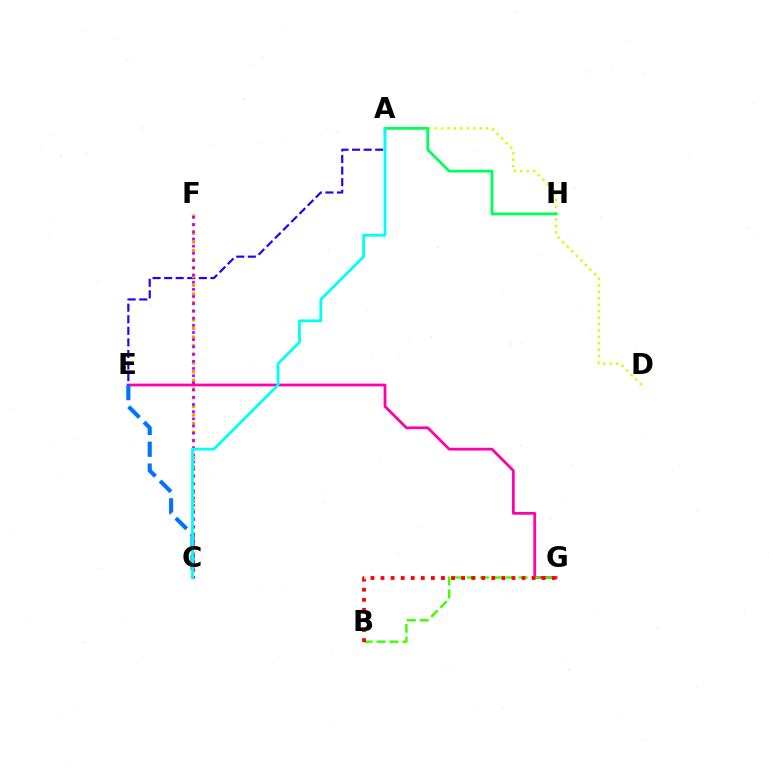{('A', 'D'): [{'color': '#d1ff00', 'line_style': 'dotted', 'thickness': 1.75}], ('A', 'H'): [{'color': '#00ff5c', 'line_style': 'solid', 'thickness': 2.01}], ('E', 'G'): [{'color': '#ff00ac', 'line_style': 'solid', 'thickness': 1.99}], ('B', 'G'): [{'color': '#3dff00', 'line_style': 'dashed', 'thickness': 1.75}, {'color': '#ff0000', 'line_style': 'dotted', 'thickness': 2.74}], ('A', 'E'): [{'color': '#2500ff', 'line_style': 'dashed', 'thickness': 1.57}], ('C', 'F'): [{'color': '#ff9400', 'line_style': 'dotted', 'thickness': 2.35}, {'color': '#b900ff', 'line_style': 'dotted', 'thickness': 1.95}], ('C', 'E'): [{'color': '#0074ff', 'line_style': 'dashed', 'thickness': 2.97}], ('A', 'C'): [{'color': '#00fff6', 'line_style': 'solid', 'thickness': 2.0}]}